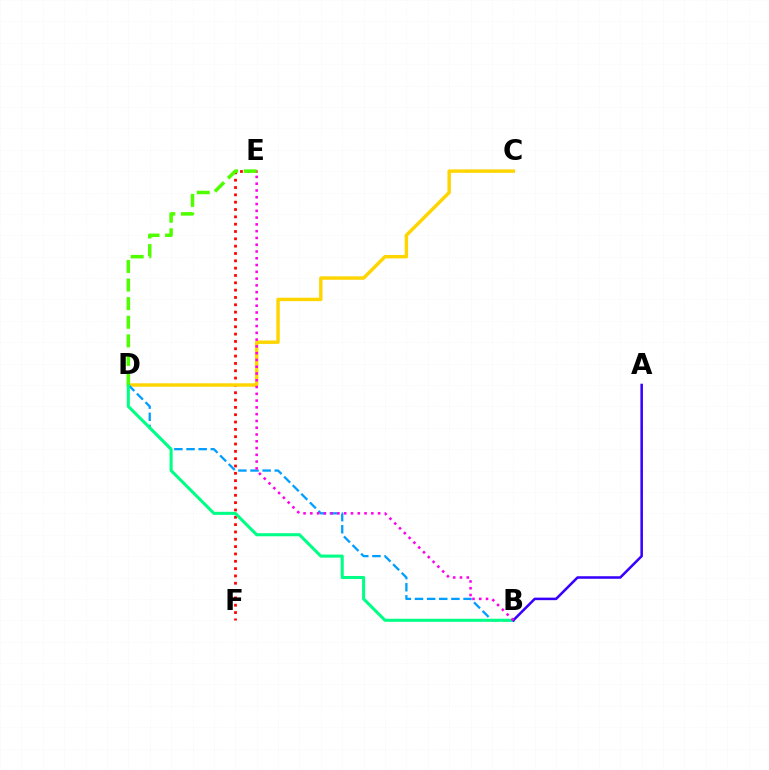{('E', 'F'): [{'color': '#ff0000', 'line_style': 'dotted', 'thickness': 1.99}], ('C', 'D'): [{'color': '#ffd500', 'line_style': 'solid', 'thickness': 2.48}], ('B', 'D'): [{'color': '#009eff', 'line_style': 'dashed', 'thickness': 1.65}, {'color': '#00ff86', 'line_style': 'solid', 'thickness': 2.21}], ('A', 'B'): [{'color': '#3700ff', 'line_style': 'solid', 'thickness': 1.83}], ('B', 'E'): [{'color': '#ff00ed', 'line_style': 'dotted', 'thickness': 1.84}], ('D', 'E'): [{'color': '#4fff00', 'line_style': 'dashed', 'thickness': 2.53}]}